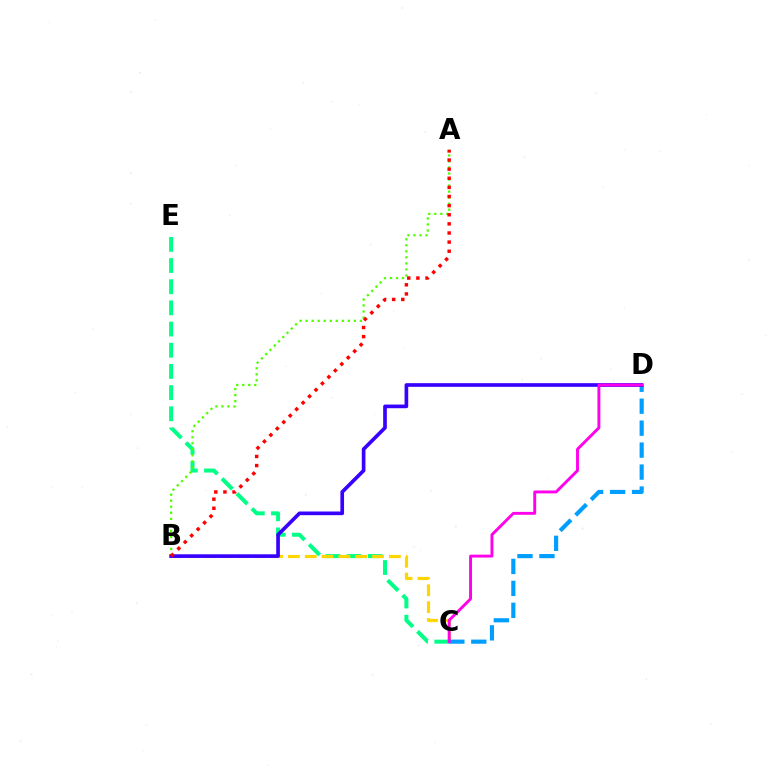{('C', 'E'): [{'color': '#00ff86', 'line_style': 'dashed', 'thickness': 2.88}], ('A', 'B'): [{'color': '#4fff00', 'line_style': 'dotted', 'thickness': 1.64}, {'color': '#ff0000', 'line_style': 'dotted', 'thickness': 2.48}], ('B', 'C'): [{'color': '#ffd500', 'line_style': 'dashed', 'thickness': 2.29}], ('C', 'D'): [{'color': '#009eff', 'line_style': 'dashed', 'thickness': 2.98}, {'color': '#ff00ed', 'line_style': 'solid', 'thickness': 2.09}], ('B', 'D'): [{'color': '#3700ff', 'line_style': 'solid', 'thickness': 2.64}]}